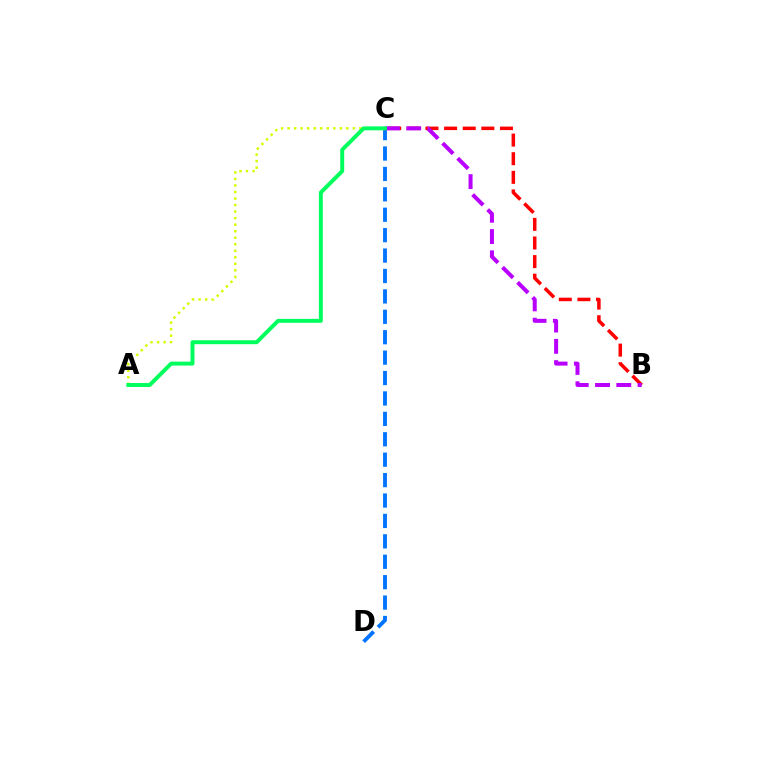{('B', 'C'): [{'color': '#ff0000', 'line_style': 'dashed', 'thickness': 2.53}, {'color': '#b900ff', 'line_style': 'dashed', 'thickness': 2.89}], ('C', 'D'): [{'color': '#0074ff', 'line_style': 'dashed', 'thickness': 2.77}], ('A', 'C'): [{'color': '#d1ff00', 'line_style': 'dotted', 'thickness': 1.77}, {'color': '#00ff5c', 'line_style': 'solid', 'thickness': 2.83}]}